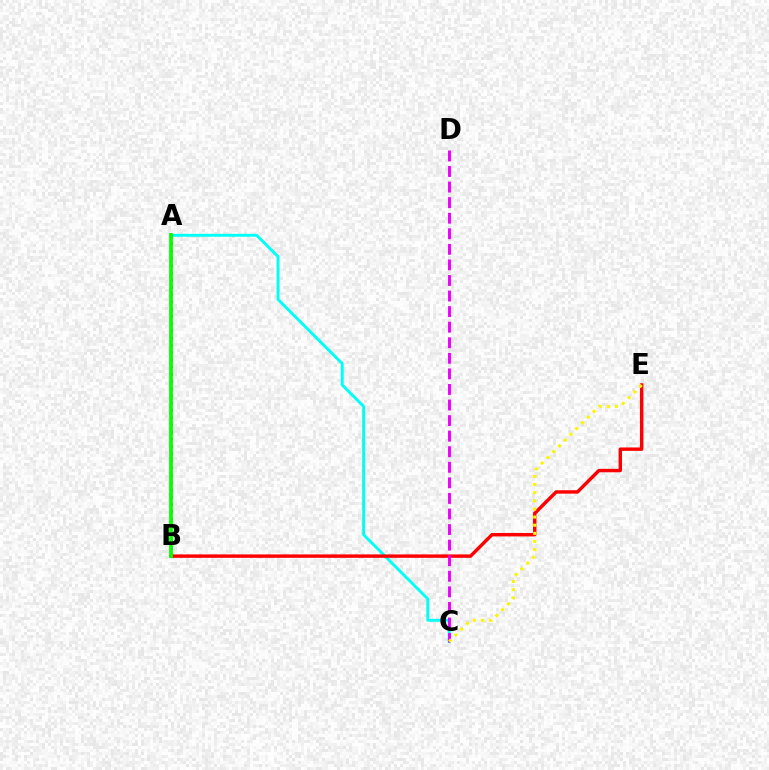{('A', 'C'): [{'color': '#00fff6', 'line_style': 'solid', 'thickness': 2.09}], ('A', 'B'): [{'color': '#0010ff', 'line_style': 'dotted', 'thickness': 1.97}, {'color': '#08ff00', 'line_style': 'solid', 'thickness': 2.73}], ('B', 'E'): [{'color': '#ff0000', 'line_style': 'solid', 'thickness': 2.46}], ('C', 'D'): [{'color': '#ee00ff', 'line_style': 'dashed', 'thickness': 2.11}], ('C', 'E'): [{'color': '#fcf500', 'line_style': 'dotted', 'thickness': 2.21}]}